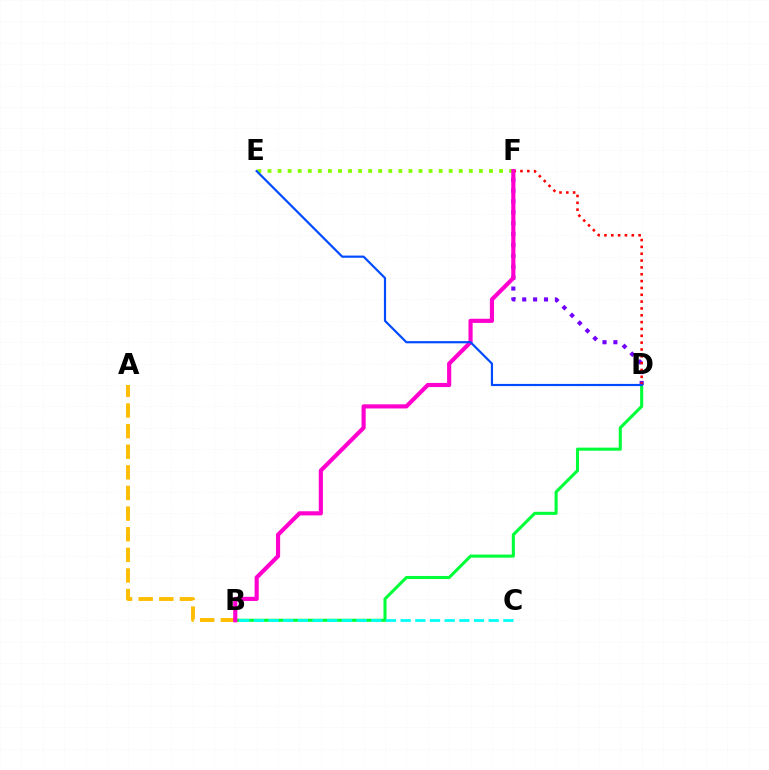{('B', 'D'): [{'color': '#00ff39', 'line_style': 'solid', 'thickness': 2.21}], ('D', 'F'): [{'color': '#7200ff', 'line_style': 'dotted', 'thickness': 2.96}, {'color': '#ff0000', 'line_style': 'dotted', 'thickness': 1.86}], ('A', 'B'): [{'color': '#ffbd00', 'line_style': 'dashed', 'thickness': 2.8}], ('B', 'C'): [{'color': '#00fff6', 'line_style': 'dashed', 'thickness': 1.99}], ('E', 'F'): [{'color': '#84ff00', 'line_style': 'dotted', 'thickness': 2.74}], ('B', 'F'): [{'color': '#ff00cf', 'line_style': 'solid', 'thickness': 2.99}], ('D', 'E'): [{'color': '#004bff', 'line_style': 'solid', 'thickness': 1.58}]}